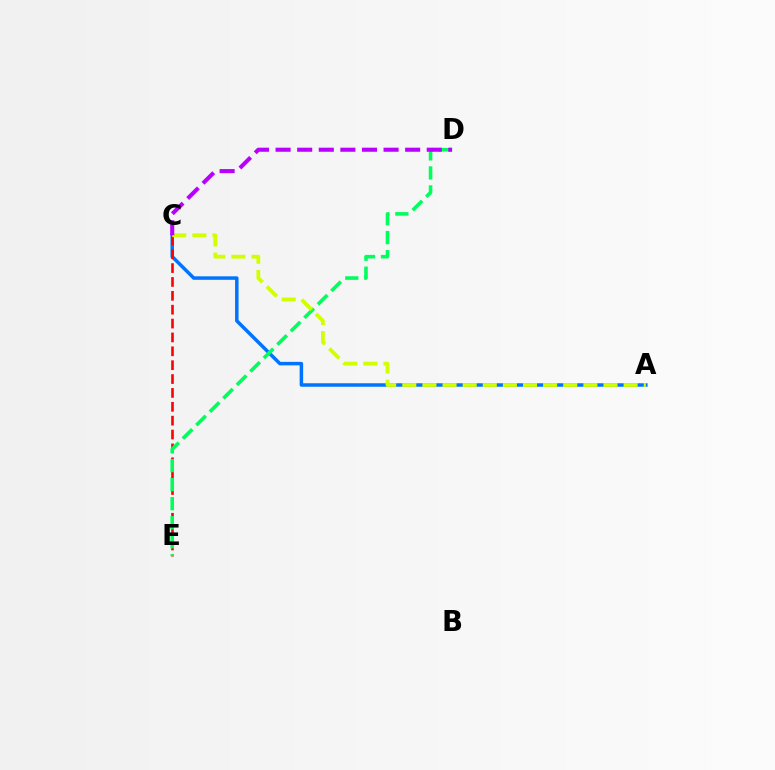{('A', 'C'): [{'color': '#0074ff', 'line_style': 'solid', 'thickness': 2.52}, {'color': '#d1ff00', 'line_style': 'dashed', 'thickness': 2.73}], ('C', 'E'): [{'color': '#ff0000', 'line_style': 'dashed', 'thickness': 1.88}], ('D', 'E'): [{'color': '#00ff5c', 'line_style': 'dashed', 'thickness': 2.59}], ('C', 'D'): [{'color': '#b900ff', 'line_style': 'dashed', 'thickness': 2.93}]}